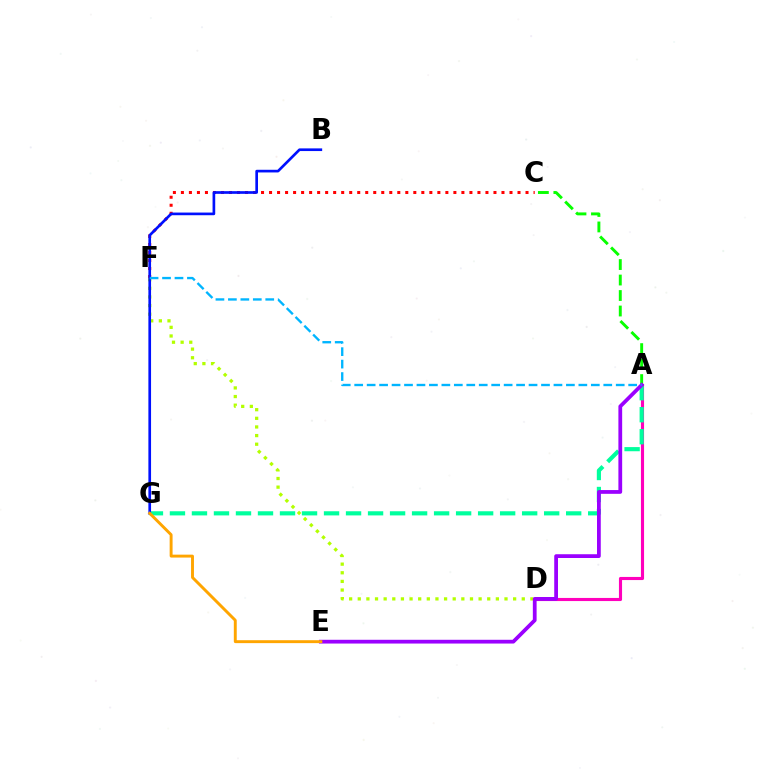{('A', 'D'): [{'color': '#ff00bd', 'line_style': 'solid', 'thickness': 2.24}], ('C', 'F'): [{'color': '#ff0000', 'line_style': 'dotted', 'thickness': 2.18}], ('A', 'G'): [{'color': '#00ff9d', 'line_style': 'dashed', 'thickness': 2.99}], ('A', 'C'): [{'color': '#08ff00', 'line_style': 'dashed', 'thickness': 2.1}], ('D', 'F'): [{'color': '#b3ff00', 'line_style': 'dotted', 'thickness': 2.35}], ('B', 'G'): [{'color': '#0010ff', 'line_style': 'solid', 'thickness': 1.92}], ('A', 'E'): [{'color': '#9b00ff', 'line_style': 'solid', 'thickness': 2.71}], ('E', 'G'): [{'color': '#ffa500', 'line_style': 'solid', 'thickness': 2.1}], ('A', 'F'): [{'color': '#00b5ff', 'line_style': 'dashed', 'thickness': 1.69}]}